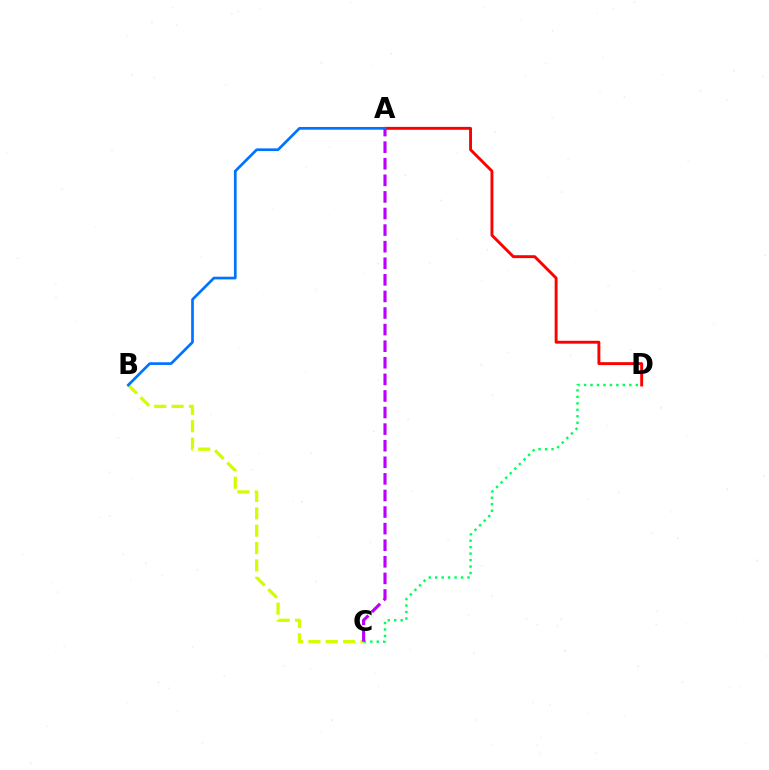{('C', 'D'): [{'color': '#00ff5c', 'line_style': 'dotted', 'thickness': 1.76}], ('B', 'C'): [{'color': '#d1ff00', 'line_style': 'dashed', 'thickness': 2.36}], ('A', 'C'): [{'color': '#b900ff', 'line_style': 'dashed', 'thickness': 2.25}], ('A', 'D'): [{'color': '#ff0000', 'line_style': 'solid', 'thickness': 2.09}], ('A', 'B'): [{'color': '#0074ff', 'line_style': 'solid', 'thickness': 1.95}]}